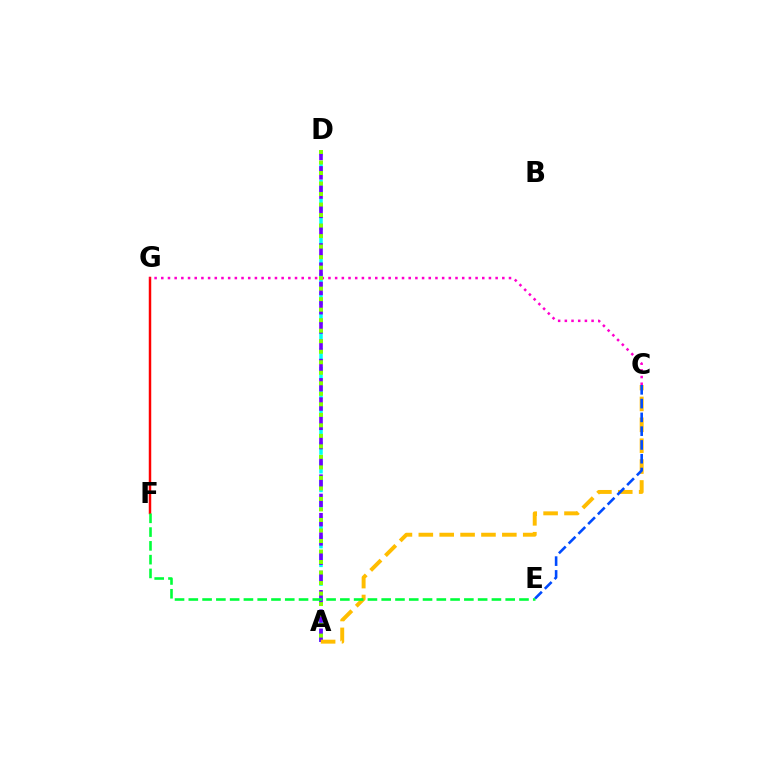{('A', 'D'): [{'color': '#00fff6', 'line_style': 'dashed', 'thickness': 2.54}, {'color': '#7200ff', 'line_style': 'dashed', 'thickness': 2.62}, {'color': '#84ff00', 'line_style': 'dotted', 'thickness': 2.86}], ('F', 'G'): [{'color': '#ff0000', 'line_style': 'solid', 'thickness': 1.78}], ('A', 'C'): [{'color': '#ffbd00', 'line_style': 'dashed', 'thickness': 2.84}], ('C', 'G'): [{'color': '#ff00cf', 'line_style': 'dotted', 'thickness': 1.82}], ('E', 'F'): [{'color': '#00ff39', 'line_style': 'dashed', 'thickness': 1.87}], ('C', 'E'): [{'color': '#004bff', 'line_style': 'dashed', 'thickness': 1.87}]}